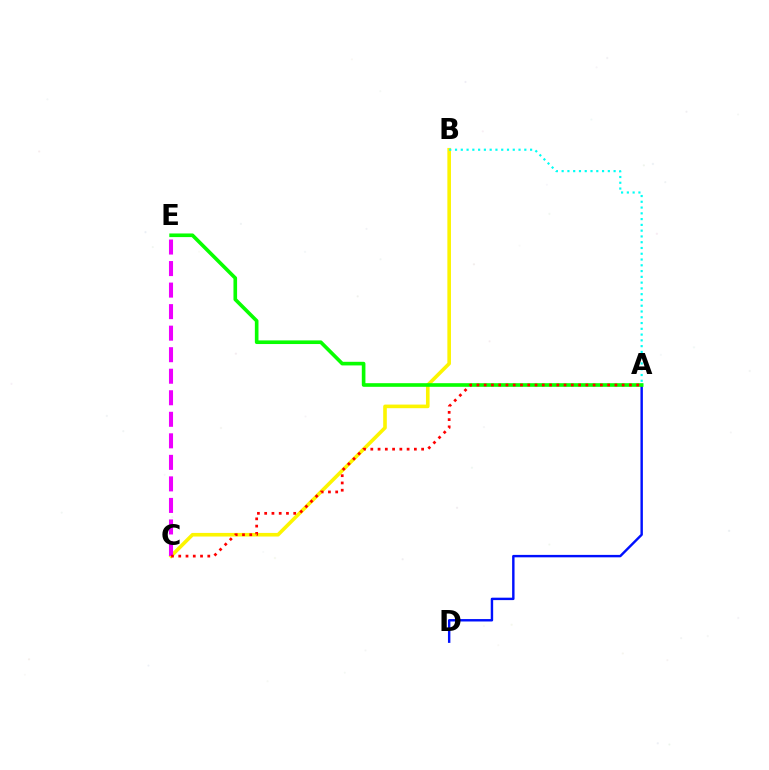{('A', 'D'): [{'color': '#0010ff', 'line_style': 'solid', 'thickness': 1.74}], ('B', 'C'): [{'color': '#fcf500', 'line_style': 'solid', 'thickness': 2.59}], ('C', 'E'): [{'color': '#ee00ff', 'line_style': 'dashed', 'thickness': 2.93}], ('A', 'B'): [{'color': '#00fff6', 'line_style': 'dotted', 'thickness': 1.57}], ('A', 'E'): [{'color': '#08ff00', 'line_style': 'solid', 'thickness': 2.62}], ('A', 'C'): [{'color': '#ff0000', 'line_style': 'dotted', 'thickness': 1.97}]}